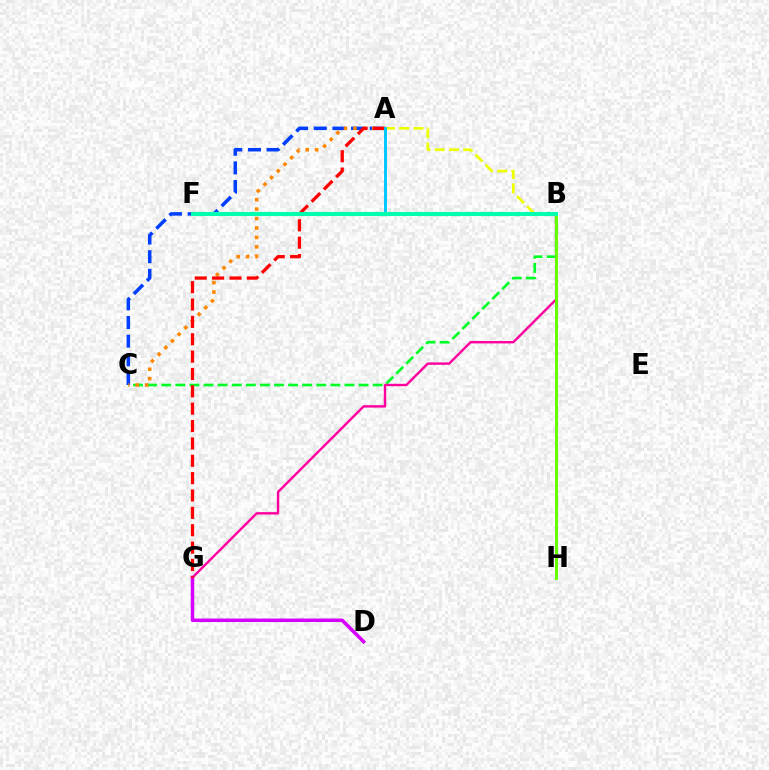{('A', 'B'): [{'color': '#eeff00', 'line_style': 'dashed', 'thickness': 1.93}], ('B', 'H'): [{'color': '#4f00ff', 'line_style': 'solid', 'thickness': 1.99}, {'color': '#66ff00', 'line_style': 'solid', 'thickness': 2.16}], ('B', 'C'): [{'color': '#00ff27', 'line_style': 'dashed', 'thickness': 1.92}], ('A', 'C'): [{'color': '#003fff', 'line_style': 'dashed', 'thickness': 2.54}, {'color': '#ff8800', 'line_style': 'dotted', 'thickness': 2.56}], ('D', 'G'): [{'color': '#d600ff', 'line_style': 'solid', 'thickness': 2.53}], ('B', 'G'): [{'color': '#ff00a0', 'line_style': 'solid', 'thickness': 1.74}], ('A', 'G'): [{'color': '#ff0000', 'line_style': 'dashed', 'thickness': 2.36}], ('A', 'F'): [{'color': '#00c7ff', 'line_style': 'solid', 'thickness': 2.13}], ('B', 'F'): [{'color': '#00ffaf', 'line_style': 'solid', 'thickness': 2.95}]}